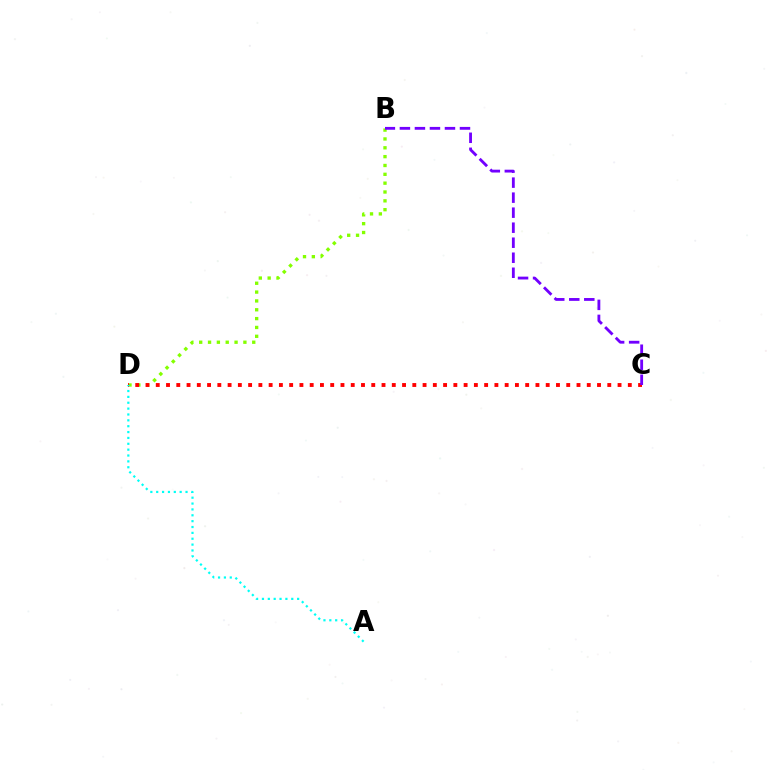{('B', 'D'): [{'color': '#84ff00', 'line_style': 'dotted', 'thickness': 2.4}], ('C', 'D'): [{'color': '#ff0000', 'line_style': 'dotted', 'thickness': 2.79}], ('B', 'C'): [{'color': '#7200ff', 'line_style': 'dashed', 'thickness': 2.04}], ('A', 'D'): [{'color': '#00fff6', 'line_style': 'dotted', 'thickness': 1.59}]}